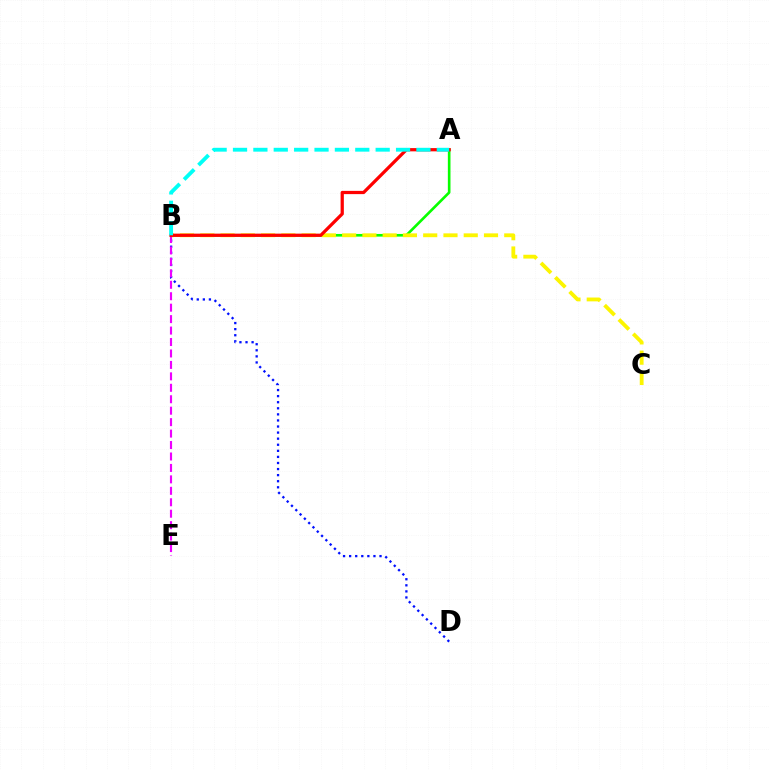{('A', 'B'): [{'color': '#08ff00', 'line_style': 'solid', 'thickness': 1.9}, {'color': '#ff0000', 'line_style': 'solid', 'thickness': 2.34}, {'color': '#00fff6', 'line_style': 'dashed', 'thickness': 2.77}], ('B', 'D'): [{'color': '#0010ff', 'line_style': 'dotted', 'thickness': 1.65}], ('B', 'C'): [{'color': '#fcf500', 'line_style': 'dashed', 'thickness': 2.75}], ('B', 'E'): [{'color': '#ee00ff', 'line_style': 'dashed', 'thickness': 1.55}]}